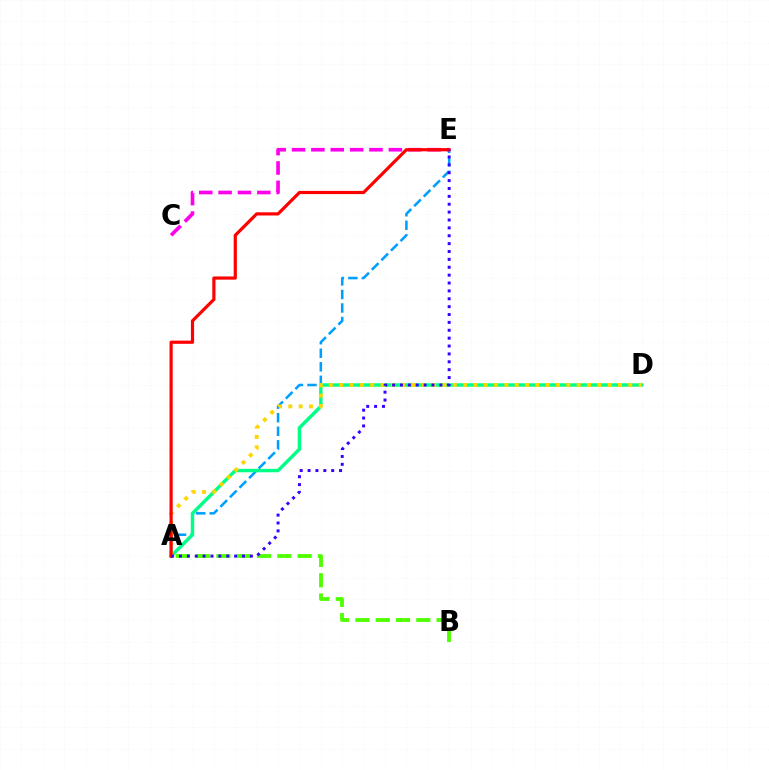{('A', 'E'): [{'color': '#009eff', 'line_style': 'dashed', 'thickness': 1.84}, {'color': '#ff0000', 'line_style': 'solid', 'thickness': 2.3}, {'color': '#3700ff', 'line_style': 'dotted', 'thickness': 2.14}], ('A', 'D'): [{'color': '#00ff86', 'line_style': 'solid', 'thickness': 2.48}, {'color': '#ffd500', 'line_style': 'dotted', 'thickness': 2.81}], ('A', 'B'): [{'color': '#4fff00', 'line_style': 'dashed', 'thickness': 2.76}], ('C', 'E'): [{'color': '#ff00ed', 'line_style': 'dashed', 'thickness': 2.63}]}